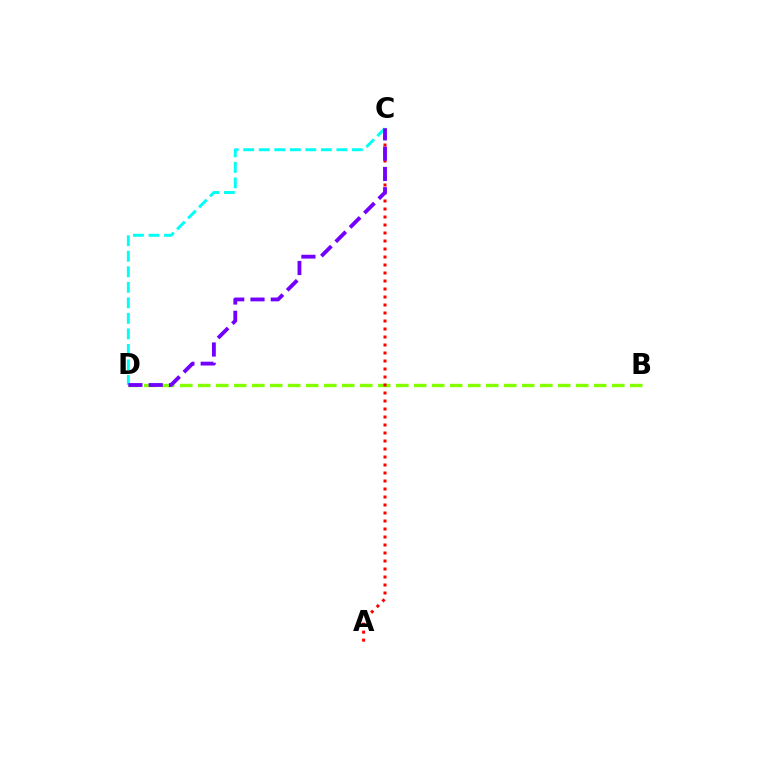{('B', 'D'): [{'color': '#84ff00', 'line_style': 'dashed', 'thickness': 2.45}], ('A', 'C'): [{'color': '#ff0000', 'line_style': 'dotted', 'thickness': 2.17}], ('C', 'D'): [{'color': '#00fff6', 'line_style': 'dashed', 'thickness': 2.11}, {'color': '#7200ff', 'line_style': 'dashed', 'thickness': 2.76}]}